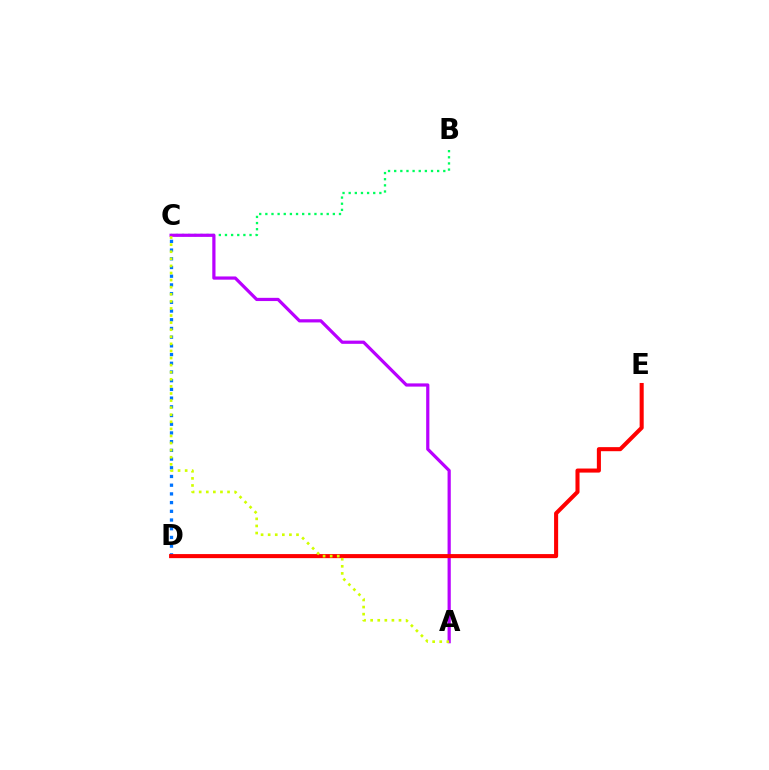{('C', 'D'): [{'color': '#0074ff', 'line_style': 'dotted', 'thickness': 2.37}], ('B', 'C'): [{'color': '#00ff5c', 'line_style': 'dotted', 'thickness': 1.67}], ('A', 'C'): [{'color': '#b900ff', 'line_style': 'solid', 'thickness': 2.31}, {'color': '#d1ff00', 'line_style': 'dotted', 'thickness': 1.93}], ('D', 'E'): [{'color': '#ff0000', 'line_style': 'solid', 'thickness': 2.93}]}